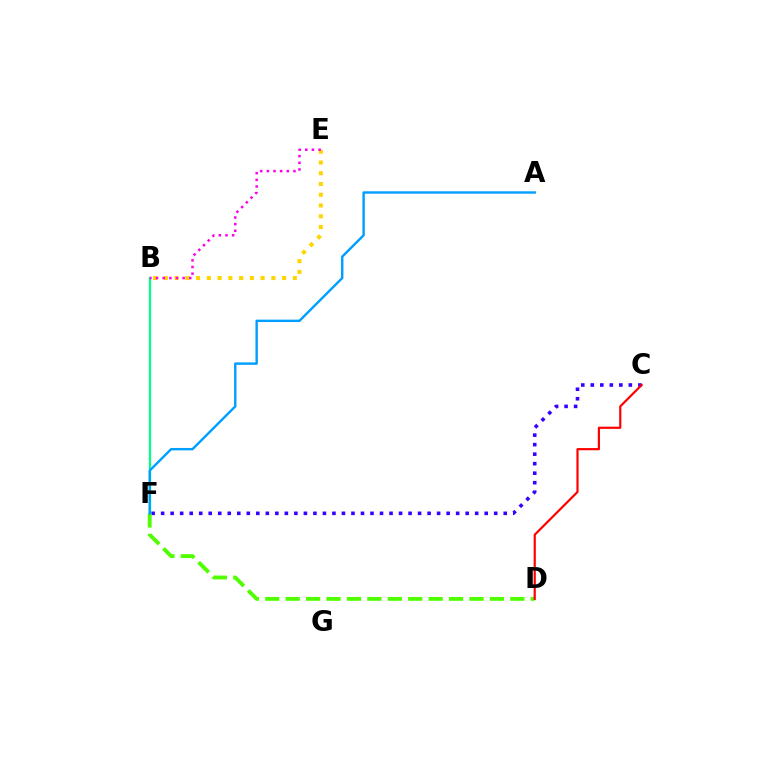{('B', 'F'): [{'color': '#00ff86', 'line_style': 'solid', 'thickness': 1.63}], ('B', 'E'): [{'color': '#ffd500', 'line_style': 'dotted', 'thickness': 2.92}, {'color': '#ff00ed', 'line_style': 'dotted', 'thickness': 1.81}], ('C', 'F'): [{'color': '#3700ff', 'line_style': 'dotted', 'thickness': 2.59}], ('D', 'F'): [{'color': '#4fff00', 'line_style': 'dashed', 'thickness': 2.77}], ('A', 'F'): [{'color': '#009eff', 'line_style': 'solid', 'thickness': 1.73}], ('C', 'D'): [{'color': '#ff0000', 'line_style': 'solid', 'thickness': 1.57}]}